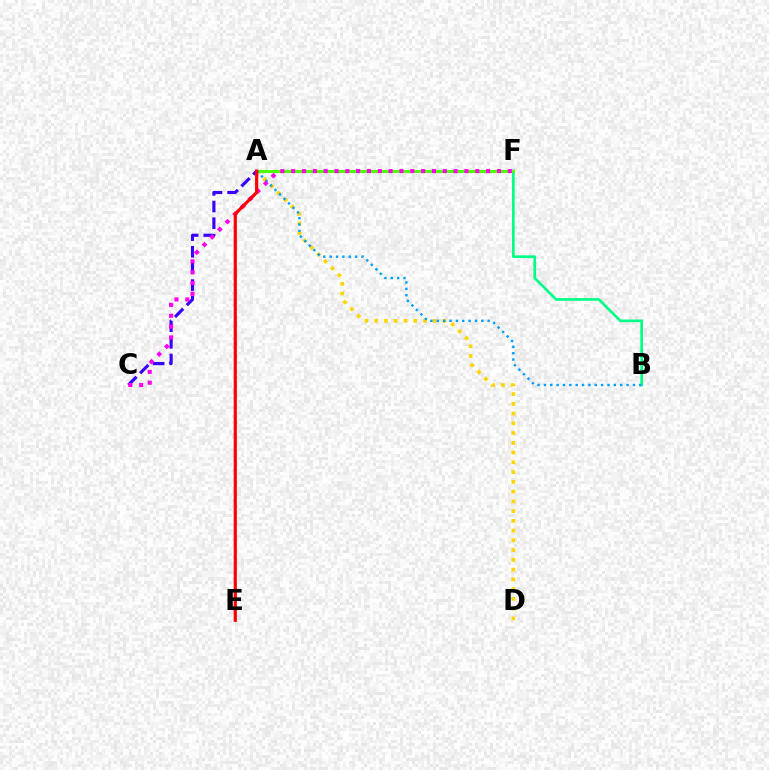{('B', 'F'): [{'color': '#00ff86', 'line_style': 'solid', 'thickness': 1.92}], ('A', 'D'): [{'color': '#ffd500', 'line_style': 'dotted', 'thickness': 2.65}], ('A', 'C'): [{'color': '#3700ff', 'line_style': 'dashed', 'thickness': 2.26}], ('A', 'F'): [{'color': '#4fff00', 'line_style': 'solid', 'thickness': 2.17}], ('A', 'B'): [{'color': '#009eff', 'line_style': 'dotted', 'thickness': 1.73}], ('C', 'F'): [{'color': '#ff00ed', 'line_style': 'dotted', 'thickness': 2.94}], ('A', 'E'): [{'color': '#ff0000', 'line_style': 'solid', 'thickness': 2.31}]}